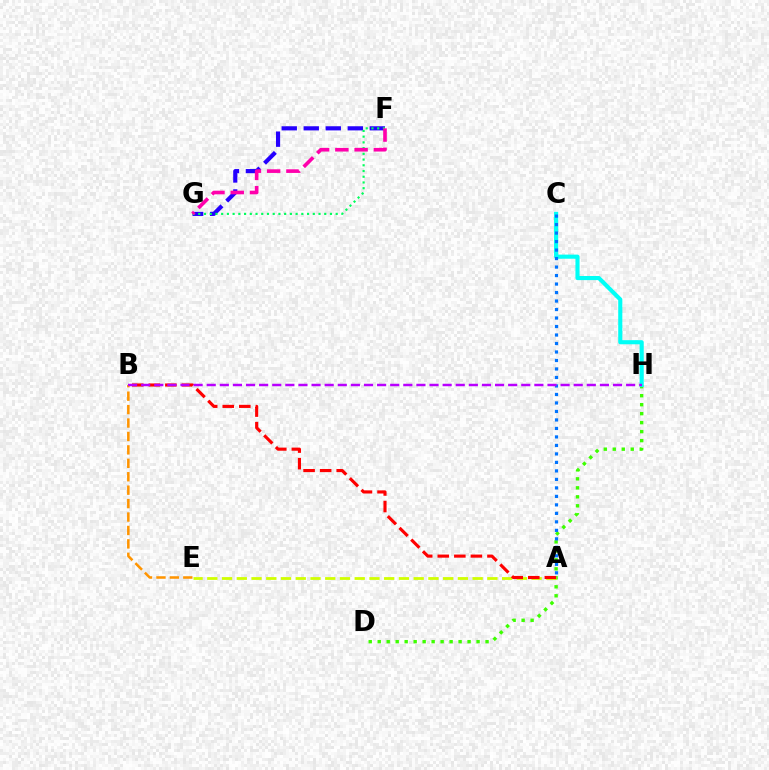{('D', 'H'): [{'color': '#3dff00', 'line_style': 'dotted', 'thickness': 2.44}], ('A', 'E'): [{'color': '#d1ff00', 'line_style': 'dashed', 'thickness': 2.0}], ('C', 'H'): [{'color': '#00fff6', 'line_style': 'solid', 'thickness': 2.97}], ('B', 'E'): [{'color': '#ff9400', 'line_style': 'dashed', 'thickness': 1.82}], ('A', 'B'): [{'color': '#ff0000', 'line_style': 'dashed', 'thickness': 2.25}], ('F', 'G'): [{'color': '#2500ff', 'line_style': 'dashed', 'thickness': 2.99}, {'color': '#00ff5c', 'line_style': 'dotted', 'thickness': 1.56}, {'color': '#ff00ac', 'line_style': 'dashed', 'thickness': 2.62}], ('A', 'C'): [{'color': '#0074ff', 'line_style': 'dotted', 'thickness': 2.31}], ('B', 'H'): [{'color': '#b900ff', 'line_style': 'dashed', 'thickness': 1.78}]}